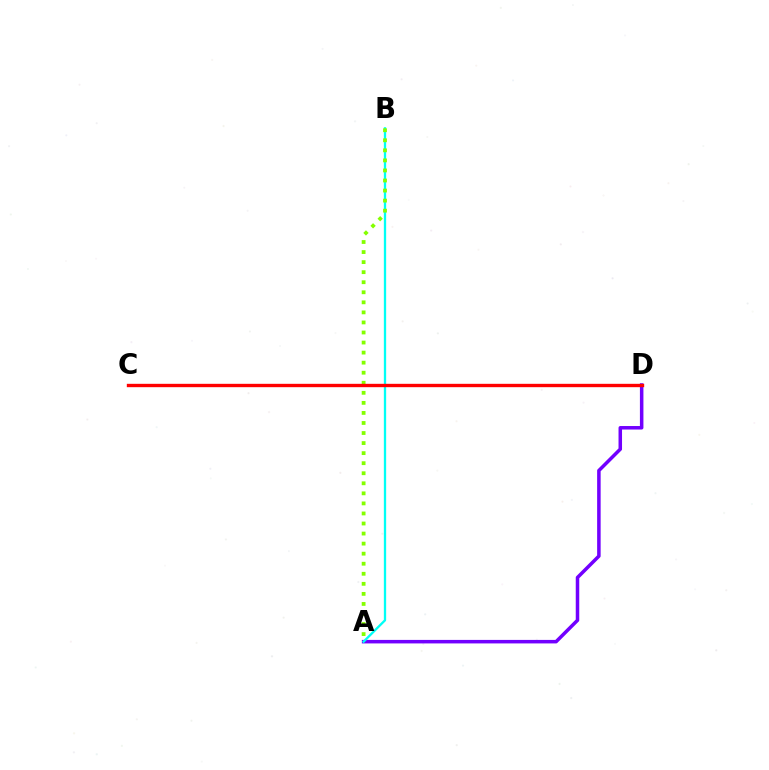{('A', 'D'): [{'color': '#7200ff', 'line_style': 'solid', 'thickness': 2.53}], ('A', 'B'): [{'color': '#00fff6', 'line_style': 'solid', 'thickness': 1.66}, {'color': '#84ff00', 'line_style': 'dotted', 'thickness': 2.73}], ('C', 'D'): [{'color': '#ff0000', 'line_style': 'solid', 'thickness': 2.42}]}